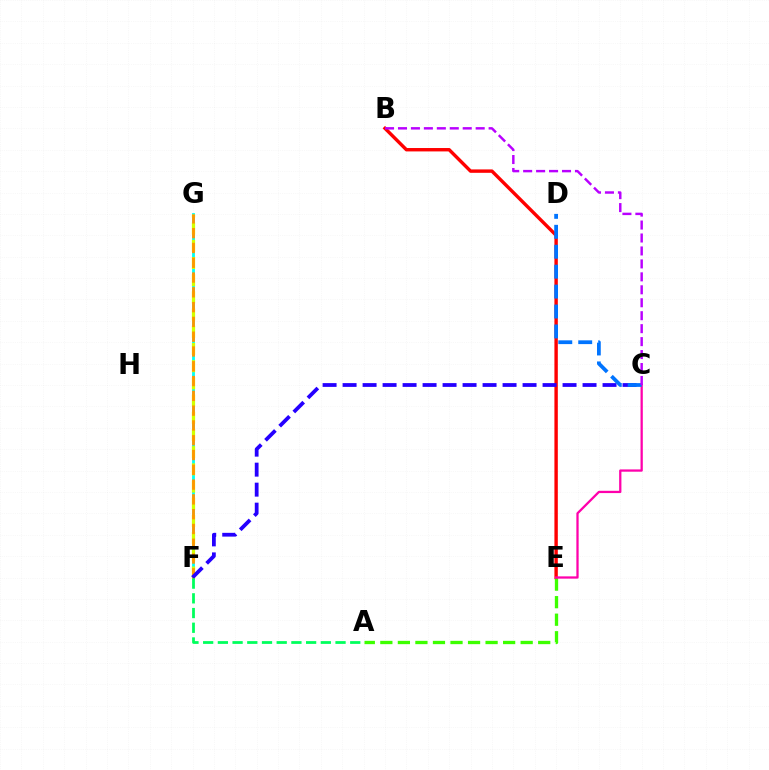{('B', 'E'): [{'color': '#ff0000', 'line_style': 'solid', 'thickness': 2.45}], ('F', 'G'): [{'color': '#00fff6', 'line_style': 'solid', 'thickness': 2.03}, {'color': '#d1ff00', 'line_style': 'dashed', 'thickness': 2.34}, {'color': '#ff9400', 'line_style': 'dashed', 'thickness': 2.01}], ('A', 'E'): [{'color': '#3dff00', 'line_style': 'dashed', 'thickness': 2.38}], ('C', 'E'): [{'color': '#ff00ac', 'line_style': 'solid', 'thickness': 1.64}], ('C', 'F'): [{'color': '#2500ff', 'line_style': 'dashed', 'thickness': 2.72}], ('C', 'D'): [{'color': '#0074ff', 'line_style': 'dashed', 'thickness': 2.71}], ('A', 'F'): [{'color': '#00ff5c', 'line_style': 'dashed', 'thickness': 2.0}], ('B', 'C'): [{'color': '#b900ff', 'line_style': 'dashed', 'thickness': 1.76}]}